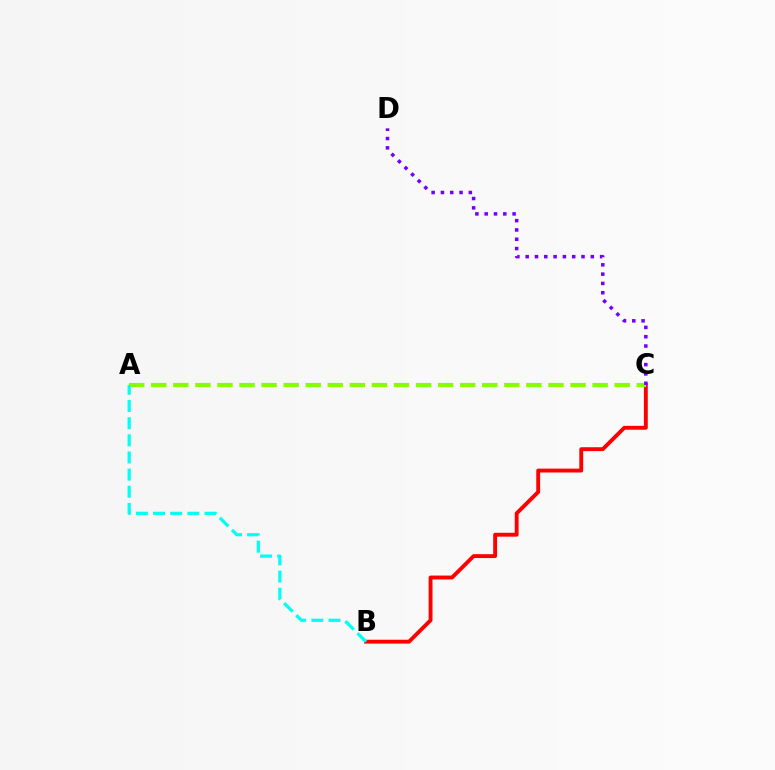{('B', 'C'): [{'color': '#ff0000', 'line_style': 'solid', 'thickness': 2.79}], ('A', 'C'): [{'color': '#84ff00', 'line_style': 'dashed', 'thickness': 3.0}], ('A', 'B'): [{'color': '#00fff6', 'line_style': 'dashed', 'thickness': 2.33}], ('C', 'D'): [{'color': '#7200ff', 'line_style': 'dotted', 'thickness': 2.53}]}